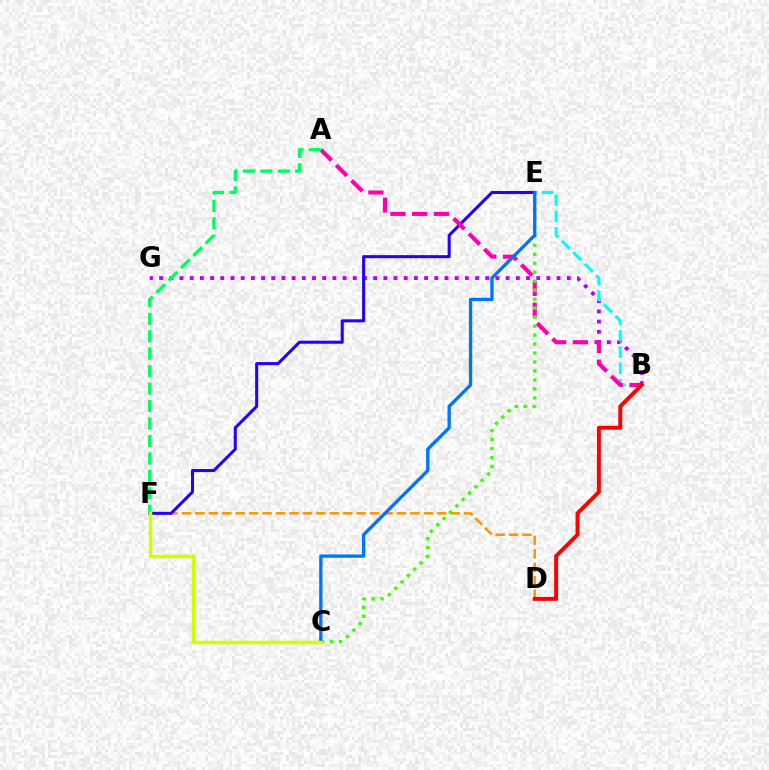{('B', 'G'): [{'color': '#b900ff', 'line_style': 'dotted', 'thickness': 2.77}], ('D', 'F'): [{'color': '#ff9400', 'line_style': 'dashed', 'thickness': 1.83}], ('E', 'F'): [{'color': '#2500ff', 'line_style': 'solid', 'thickness': 2.2}], ('B', 'E'): [{'color': '#00fff6', 'line_style': 'dashed', 'thickness': 2.2}], ('A', 'B'): [{'color': '#ff00ac', 'line_style': 'dashed', 'thickness': 2.95}], ('C', 'E'): [{'color': '#3dff00', 'line_style': 'dotted', 'thickness': 2.44}, {'color': '#0074ff', 'line_style': 'solid', 'thickness': 2.39}], ('B', 'D'): [{'color': '#ff0000', 'line_style': 'solid', 'thickness': 2.83}], ('A', 'F'): [{'color': '#00ff5c', 'line_style': 'dashed', 'thickness': 2.37}], ('C', 'F'): [{'color': '#d1ff00', 'line_style': 'solid', 'thickness': 2.52}]}